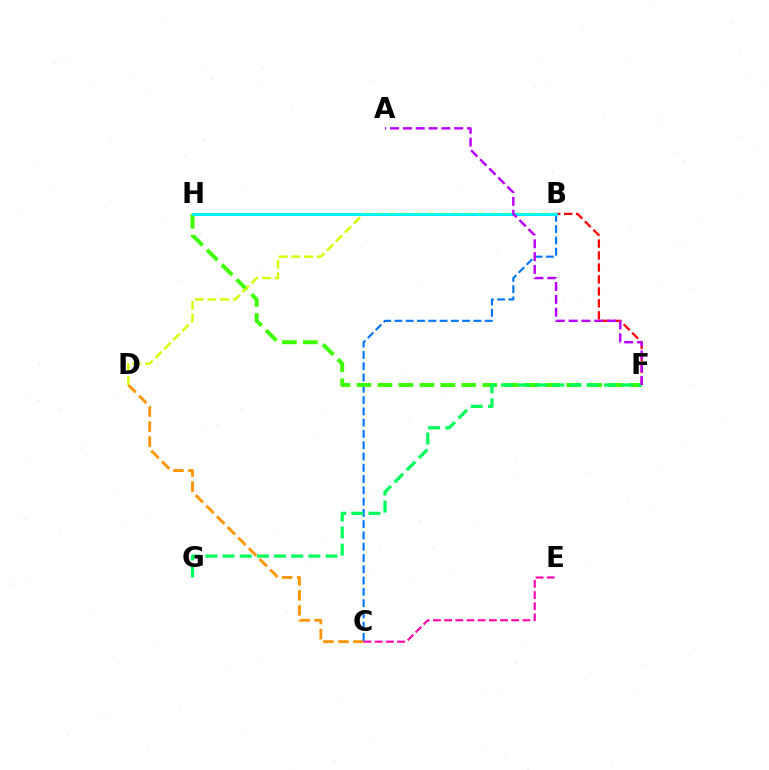{('C', 'D'): [{'color': '#ff9400', 'line_style': 'dashed', 'thickness': 2.04}], ('B', 'F'): [{'color': '#ff0000', 'line_style': 'dashed', 'thickness': 1.63}], ('C', 'E'): [{'color': '#ff00ac', 'line_style': 'dashed', 'thickness': 1.52}], ('B', 'H'): [{'color': '#2500ff', 'line_style': 'solid', 'thickness': 2.17}, {'color': '#00fff6', 'line_style': 'solid', 'thickness': 2.02}], ('B', 'C'): [{'color': '#0074ff', 'line_style': 'dashed', 'thickness': 1.53}], ('F', 'H'): [{'color': '#3dff00', 'line_style': 'dashed', 'thickness': 2.85}], ('F', 'G'): [{'color': '#00ff5c', 'line_style': 'dashed', 'thickness': 2.33}], ('B', 'D'): [{'color': '#d1ff00', 'line_style': 'dashed', 'thickness': 1.72}], ('A', 'F'): [{'color': '#b900ff', 'line_style': 'dashed', 'thickness': 1.74}]}